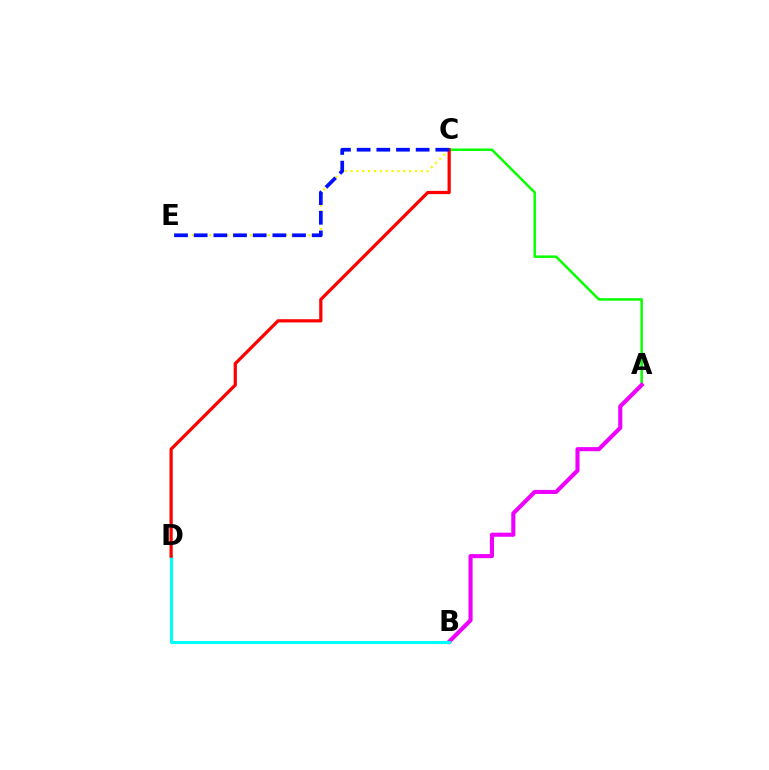{('A', 'C'): [{'color': '#08ff00', 'line_style': 'solid', 'thickness': 1.79}], ('A', 'B'): [{'color': '#ee00ff', 'line_style': 'solid', 'thickness': 2.95}], ('C', 'E'): [{'color': '#fcf500', 'line_style': 'dotted', 'thickness': 1.59}, {'color': '#0010ff', 'line_style': 'dashed', 'thickness': 2.67}], ('B', 'D'): [{'color': '#00fff6', 'line_style': 'solid', 'thickness': 2.23}], ('C', 'D'): [{'color': '#ff0000', 'line_style': 'solid', 'thickness': 2.33}]}